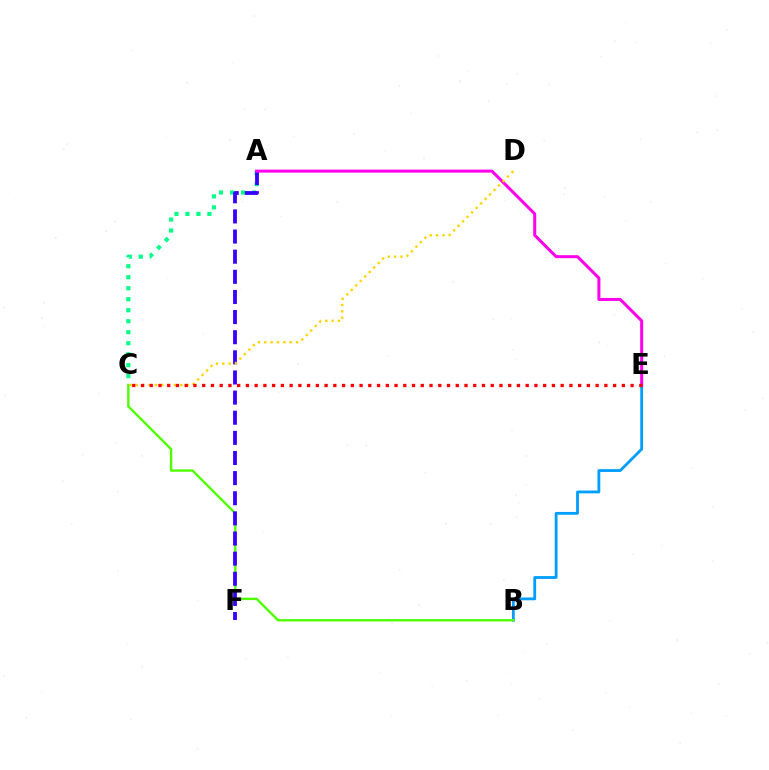{('B', 'E'): [{'color': '#009eff', 'line_style': 'solid', 'thickness': 2.02}], ('A', 'C'): [{'color': '#00ff86', 'line_style': 'dotted', 'thickness': 2.99}], ('B', 'C'): [{'color': '#4fff00', 'line_style': 'solid', 'thickness': 1.71}], ('A', 'F'): [{'color': '#3700ff', 'line_style': 'dashed', 'thickness': 2.73}], ('A', 'E'): [{'color': '#ff00ed', 'line_style': 'solid', 'thickness': 2.17}], ('C', 'D'): [{'color': '#ffd500', 'line_style': 'dotted', 'thickness': 1.73}], ('C', 'E'): [{'color': '#ff0000', 'line_style': 'dotted', 'thickness': 2.38}]}